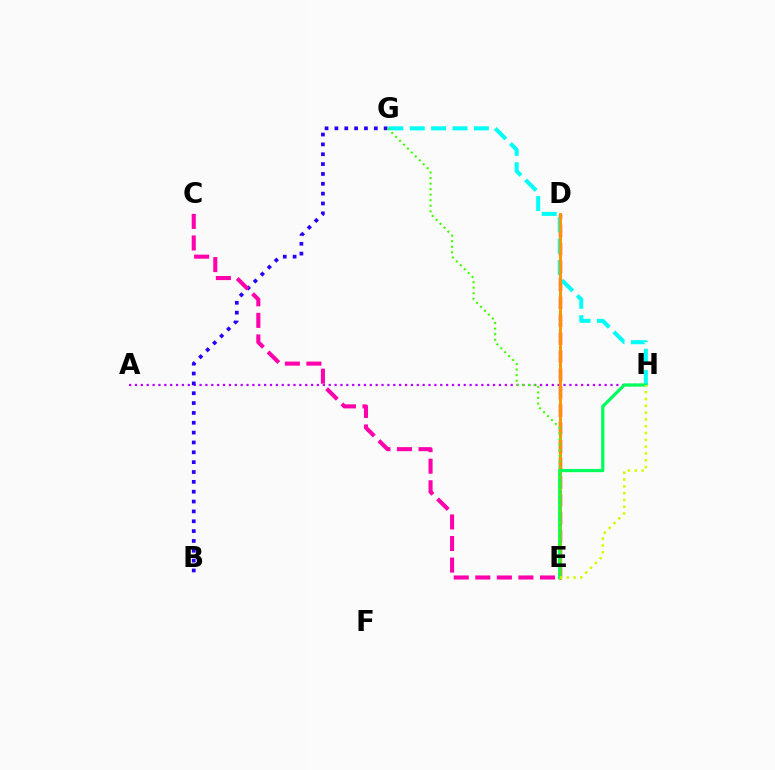{('D', 'E'): [{'color': '#ff0000', 'line_style': 'dashed', 'thickness': 2.44}, {'color': '#0074ff', 'line_style': 'dotted', 'thickness': 1.57}, {'color': '#ff9400', 'line_style': 'solid', 'thickness': 2.09}], ('G', 'H'): [{'color': '#00fff6', 'line_style': 'dashed', 'thickness': 2.9}], ('A', 'H'): [{'color': '#b900ff', 'line_style': 'dotted', 'thickness': 1.6}], ('E', 'H'): [{'color': '#00ff5c', 'line_style': 'solid', 'thickness': 2.32}, {'color': '#d1ff00', 'line_style': 'dotted', 'thickness': 1.85}], ('B', 'G'): [{'color': '#2500ff', 'line_style': 'dotted', 'thickness': 2.68}], ('C', 'E'): [{'color': '#ff00ac', 'line_style': 'dashed', 'thickness': 2.93}], ('E', 'G'): [{'color': '#3dff00', 'line_style': 'dotted', 'thickness': 1.51}]}